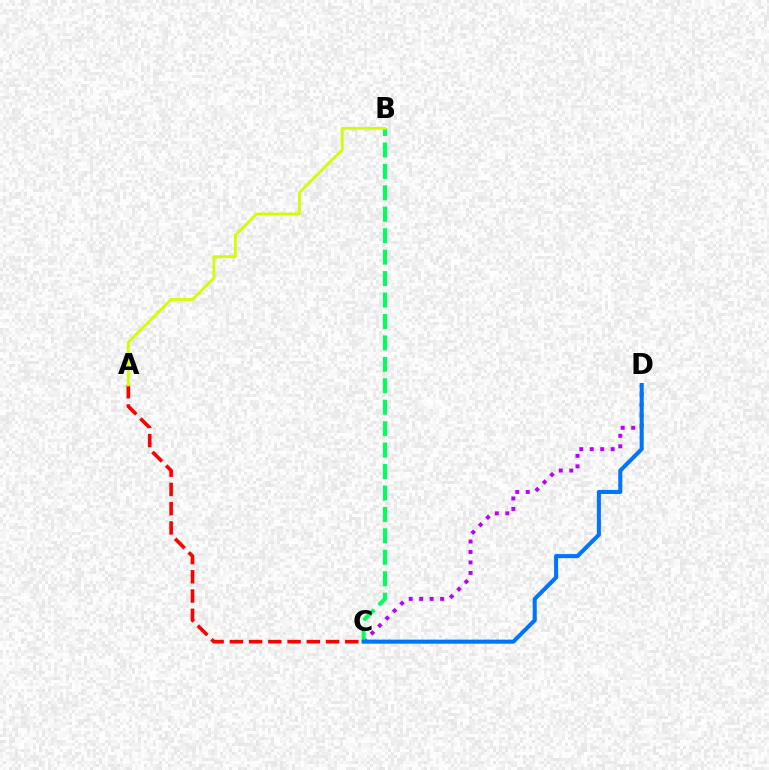{('C', 'D'): [{'color': '#b900ff', 'line_style': 'dotted', 'thickness': 2.84}, {'color': '#0074ff', 'line_style': 'solid', 'thickness': 2.92}], ('B', 'C'): [{'color': '#00ff5c', 'line_style': 'dashed', 'thickness': 2.91}], ('A', 'C'): [{'color': '#ff0000', 'line_style': 'dashed', 'thickness': 2.61}], ('A', 'B'): [{'color': '#d1ff00', 'line_style': 'solid', 'thickness': 2.02}]}